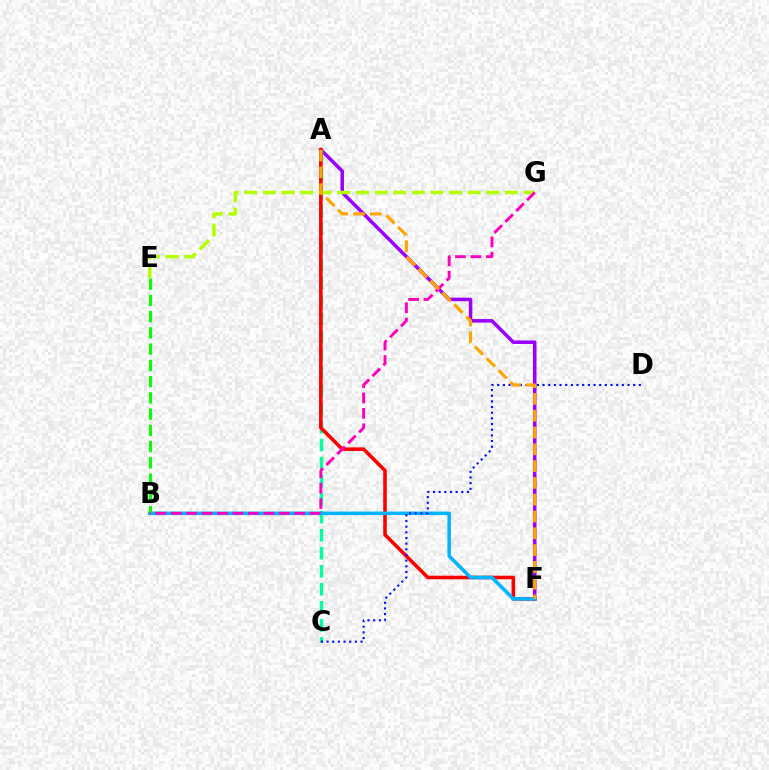{('A', 'F'): [{'color': '#9b00ff', 'line_style': 'solid', 'thickness': 2.54}, {'color': '#ff0000', 'line_style': 'solid', 'thickness': 2.58}, {'color': '#ffa500', 'line_style': 'dashed', 'thickness': 2.28}], ('A', 'C'): [{'color': '#00ff9d', 'line_style': 'dashed', 'thickness': 2.45}], ('B', 'F'): [{'color': '#00b5ff', 'line_style': 'solid', 'thickness': 2.56}], ('B', 'E'): [{'color': '#08ff00', 'line_style': 'dashed', 'thickness': 2.21}], ('C', 'D'): [{'color': '#0010ff', 'line_style': 'dotted', 'thickness': 1.54}], ('E', 'G'): [{'color': '#b3ff00', 'line_style': 'dashed', 'thickness': 2.53}], ('B', 'G'): [{'color': '#ff00bd', 'line_style': 'dashed', 'thickness': 2.1}]}